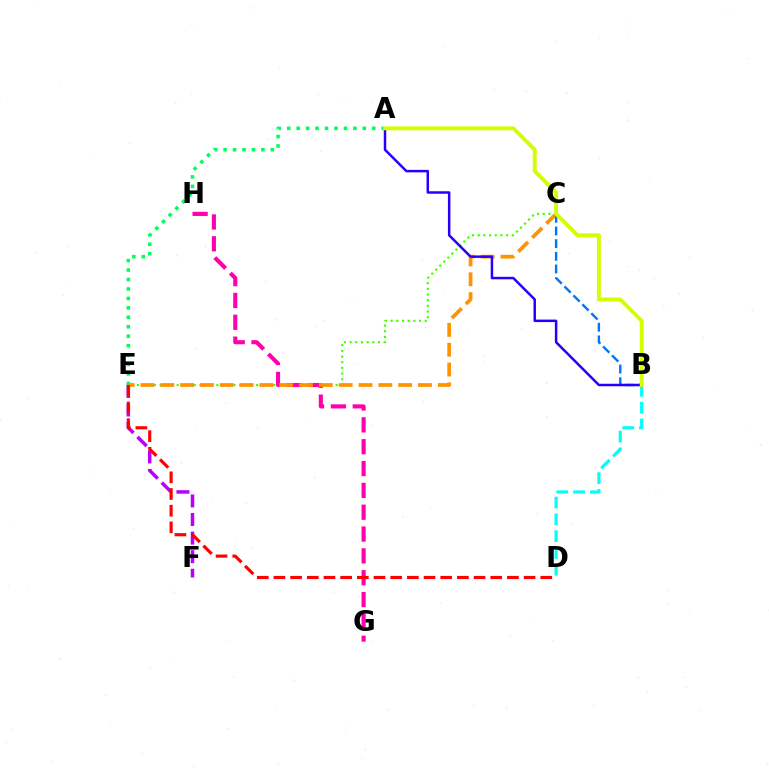{('E', 'F'): [{'color': '#b900ff', 'line_style': 'dashed', 'thickness': 2.52}], ('C', 'E'): [{'color': '#3dff00', 'line_style': 'dotted', 'thickness': 1.54}, {'color': '#ff9400', 'line_style': 'dashed', 'thickness': 2.69}], ('G', 'H'): [{'color': '#ff00ac', 'line_style': 'dashed', 'thickness': 2.97}], ('A', 'E'): [{'color': '#00ff5c', 'line_style': 'dotted', 'thickness': 2.57}], ('B', 'D'): [{'color': '#00fff6', 'line_style': 'dashed', 'thickness': 2.28}], ('D', 'E'): [{'color': '#ff0000', 'line_style': 'dashed', 'thickness': 2.27}], ('B', 'C'): [{'color': '#0074ff', 'line_style': 'dashed', 'thickness': 1.72}], ('A', 'B'): [{'color': '#2500ff', 'line_style': 'solid', 'thickness': 1.79}, {'color': '#d1ff00', 'line_style': 'solid', 'thickness': 2.81}]}